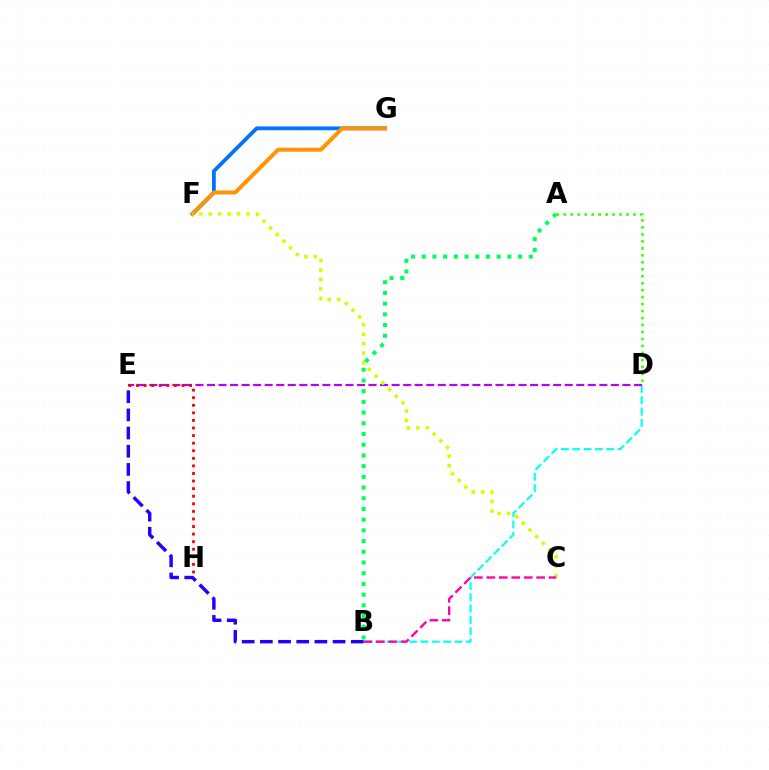{('B', 'D'): [{'color': '#00fff6', 'line_style': 'dashed', 'thickness': 1.54}], ('F', 'G'): [{'color': '#0074ff', 'line_style': 'solid', 'thickness': 2.74}, {'color': '#ff9400', 'line_style': 'solid', 'thickness': 2.86}], ('D', 'E'): [{'color': '#b900ff', 'line_style': 'dashed', 'thickness': 1.57}], ('E', 'H'): [{'color': '#ff0000', 'line_style': 'dotted', 'thickness': 2.06}], ('C', 'F'): [{'color': '#d1ff00', 'line_style': 'dotted', 'thickness': 2.57}], ('B', 'C'): [{'color': '#ff00ac', 'line_style': 'dashed', 'thickness': 1.69}], ('B', 'E'): [{'color': '#2500ff', 'line_style': 'dashed', 'thickness': 2.47}], ('A', 'B'): [{'color': '#00ff5c', 'line_style': 'dotted', 'thickness': 2.91}], ('A', 'D'): [{'color': '#3dff00', 'line_style': 'dotted', 'thickness': 1.89}]}